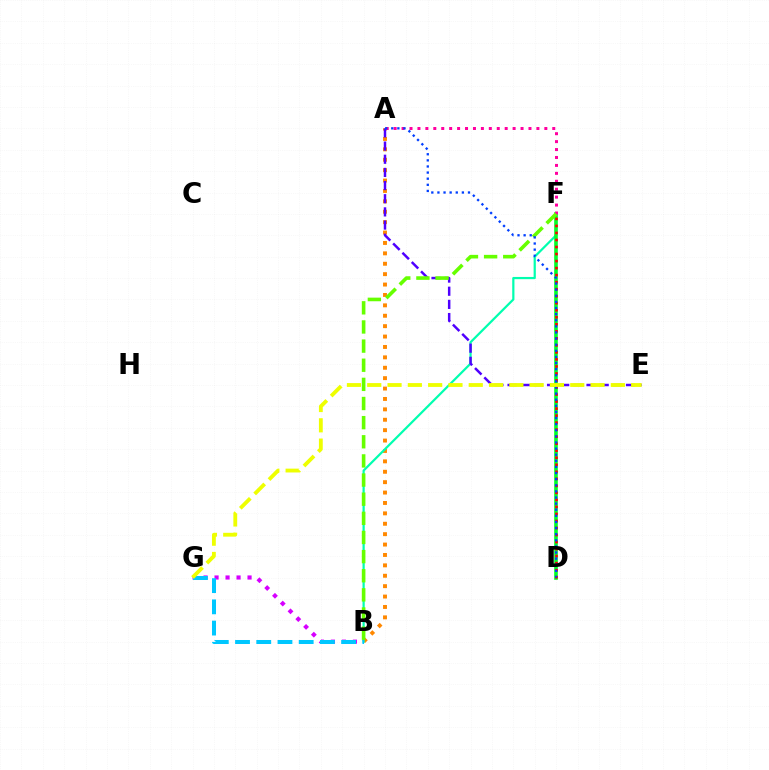{('A', 'B'): [{'color': '#ff8800', 'line_style': 'dotted', 'thickness': 2.83}], ('B', 'F'): [{'color': '#00ffaf', 'line_style': 'solid', 'thickness': 1.59}, {'color': '#66ff00', 'line_style': 'dashed', 'thickness': 2.6}], ('D', 'F'): [{'color': '#00ff27', 'line_style': 'solid', 'thickness': 2.62}, {'color': '#ff0000', 'line_style': 'dotted', 'thickness': 1.91}], ('B', 'G'): [{'color': '#d600ff', 'line_style': 'dotted', 'thickness': 2.99}, {'color': '#00c7ff', 'line_style': 'dashed', 'thickness': 2.88}], ('A', 'F'): [{'color': '#ff00a0', 'line_style': 'dotted', 'thickness': 2.15}], ('A', 'E'): [{'color': '#4f00ff', 'line_style': 'dashed', 'thickness': 1.79}], ('A', 'D'): [{'color': '#003fff', 'line_style': 'dotted', 'thickness': 1.66}], ('E', 'G'): [{'color': '#eeff00', 'line_style': 'dashed', 'thickness': 2.76}]}